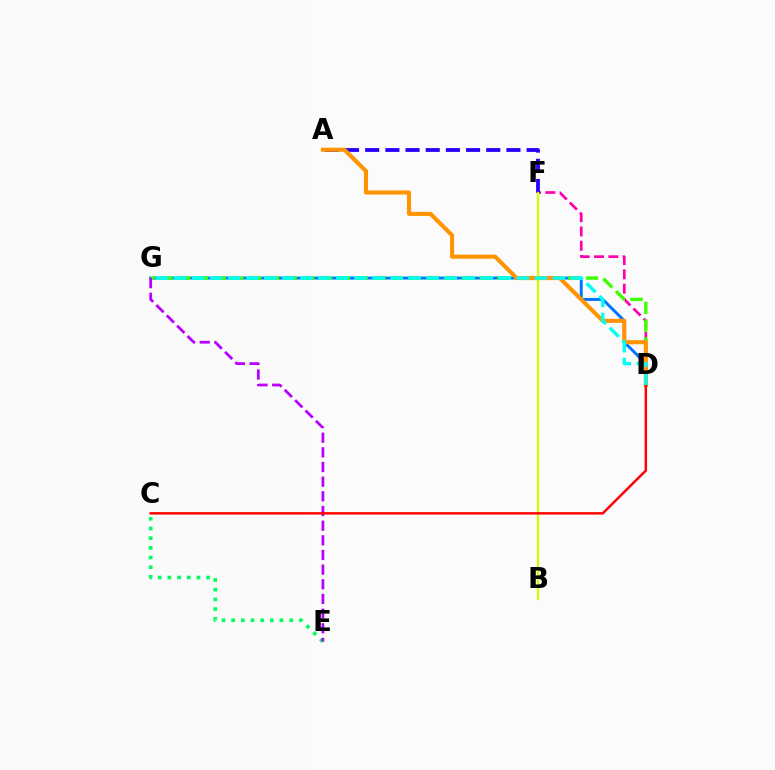{('D', 'F'): [{'color': '#ff00ac', 'line_style': 'dashed', 'thickness': 1.95}], ('C', 'E'): [{'color': '#00ff5c', 'line_style': 'dotted', 'thickness': 2.63}], ('A', 'F'): [{'color': '#2500ff', 'line_style': 'dashed', 'thickness': 2.74}], ('D', 'G'): [{'color': '#0074ff', 'line_style': 'solid', 'thickness': 2.12}, {'color': '#3dff00', 'line_style': 'dashed', 'thickness': 2.41}, {'color': '#00fff6', 'line_style': 'dashed', 'thickness': 2.45}], ('A', 'D'): [{'color': '#ff9400', 'line_style': 'solid', 'thickness': 2.95}], ('B', 'F'): [{'color': '#d1ff00', 'line_style': 'solid', 'thickness': 1.66}], ('E', 'G'): [{'color': '#b900ff', 'line_style': 'dashed', 'thickness': 1.99}], ('C', 'D'): [{'color': '#ff0000', 'line_style': 'solid', 'thickness': 1.76}]}